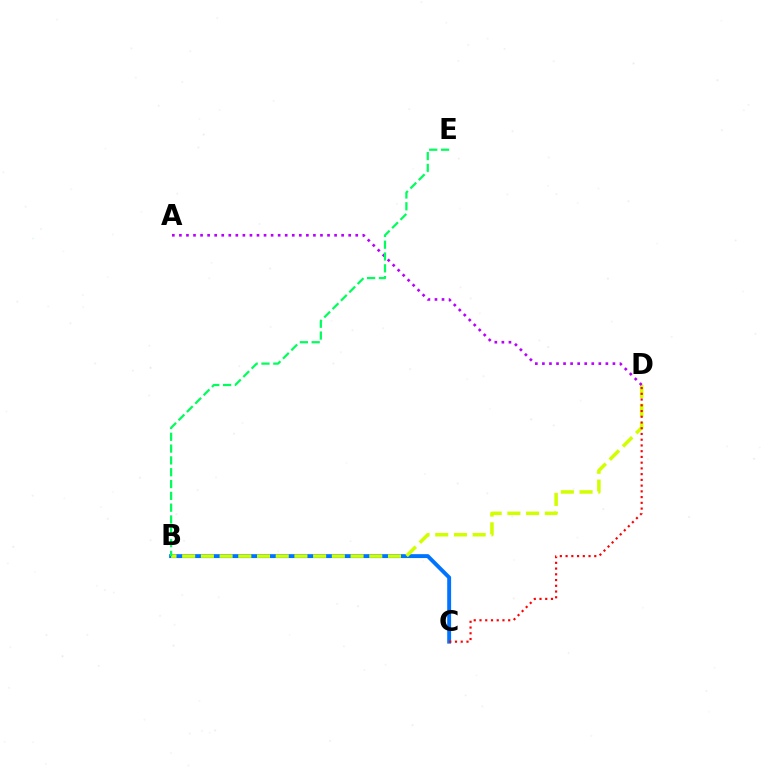{('B', 'C'): [{'color': '#0074ff', 'line_style': 'solid', 'thickness': 2.82}], ('B', 'D'): [{'color': '#d1ff00', 'line_style': 'dashed', 'thickness': 2.54}], ('A', 'D'): [{'color': '#b900ff', 'line_style': 'dotted', 'thickness': 1.92}], ('C', 'D'): [{'color': '#ff0000', 'line_style': 'dotted', 'thickness': 1.56}], ('B', 'E'): [{'color': '#00ff5c', 'line_style': 'dashed', 'thickness': 1.6}]}